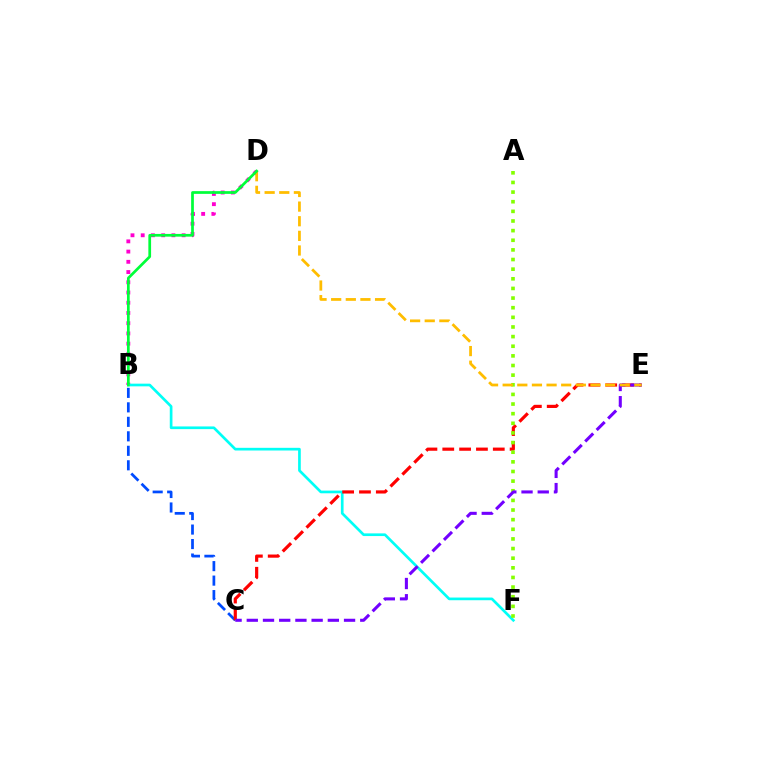{('B', 'D'): [{'color': '#ff00cf', 'line_style': 'dotted', 'thickness': 2.78}, {'color': '#00ff39', 'line_style': 'solid', 'thickness': 1.96}], ('B', 'F'): [{'color': '#00fff6', 'line_style': 'solid', 'thickness': 1.93}], ('B', 'C'): [{'color': '#004bff', 'line_style': 'dashed', 'thickness': 1.97}], ('C', 'E'): [{'color': '#ff0000', 'line_style': 'dashed', 'thickness': 2.29}, {'color': '#7200ff', 'line_style': 'dashed', 'thickness': 2.2}], ('A', 'F'): [{'color': '#84ff00', 'line_style': 'dotted', 'thickness': 2.62}], ('D', 'E'): [{'color': '#ffbd00', 'line_style': 'dashed', 'thickness': 1.99}]}